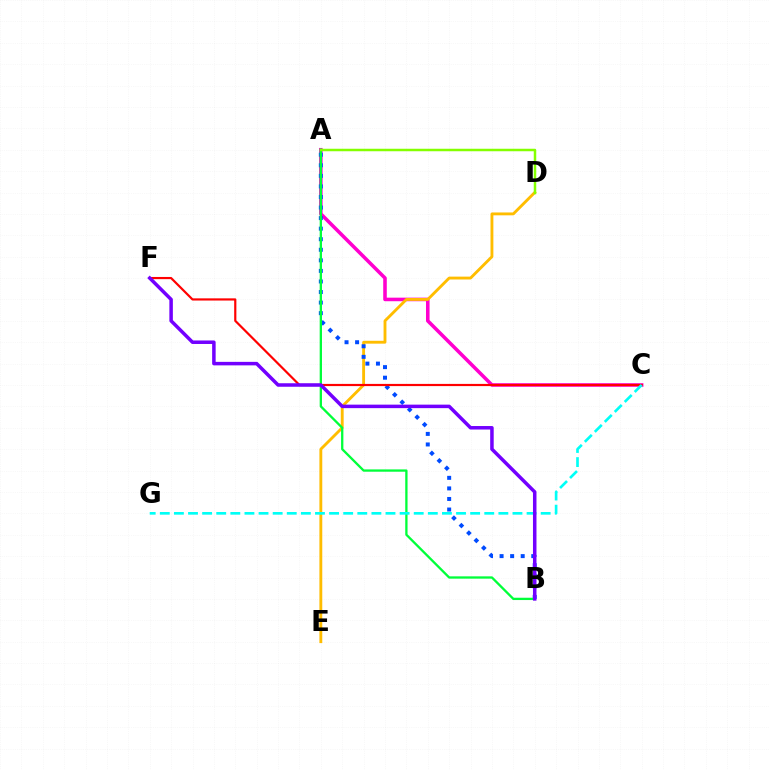{('A', 'C'): [{'color': '#ff00cf', 'line_style': 'solid', 'thickness': 2.56}], ('D', 'E'): [{'color': '#ffbd00', 'line_style': 'solid', 'thickness': 2.06}], ('A', 'B'): [{'color': '#004bff', 'line_style': 'dotted', 'thickness': 2.87}, {'color': '#00ff39', 'line_style': 'solid', 'thickness': 1.66}], ('C', 'F'): [{'color': '#ff0000', 'line_style': 'solid', 'thickness': 1.58}], ('C', 'G'): [{'color': '#00fff6', 'line_style': 'dashed', 'thickness': 1.92}], ('B', 'F'): [{'color': '#7200ff', 'line_style': 'solid', 'thickness': 2.52}], ('A', 'D'): [{'color': '#84ff00', 'line_style': 'solid', 'thickness': 1.8}]}